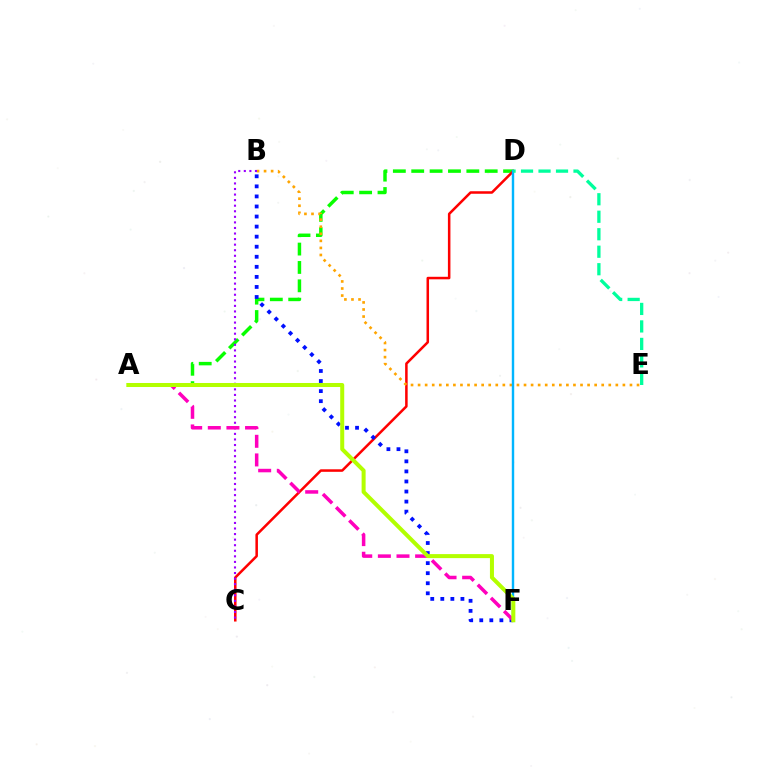{('A', 'D'): [{'color': '#08ff00', 'line_style': 'dashed', 'thickness': 2.5}], ('C', 'D'): [{'color': '#ff0000', 'line_style': 'solid', 'thickness': 1.82}], ('B', 'E'): [{'color': '#ffa500', 'line_style': 'dotted', 'thickness': 1.92}], ('B', 'F'): [{'color': '#0010ff', 'line_style': 'dotted', 'thickness': 2.73}], ('D', 'F'): [{'color': '#00b5ff', 'line_style': 'solid', 'thickness': 1.74}], ('B', 'C'): [{'color': '#9b00ff', 'line_style': 'dotted', 'thickness': 1.51}], ('A', 'F'): [{'color': '#ff00bd', 'line_style': 'dashed', 'thickness': 2.53}, {'color': '#b3ff00', 'line_style': 'solid', 'thickness': 2.89}], ('D', 'E'): [{'color': '#00ff9d', 'line_style': 'dashed', 'thickness': 2.38}]}